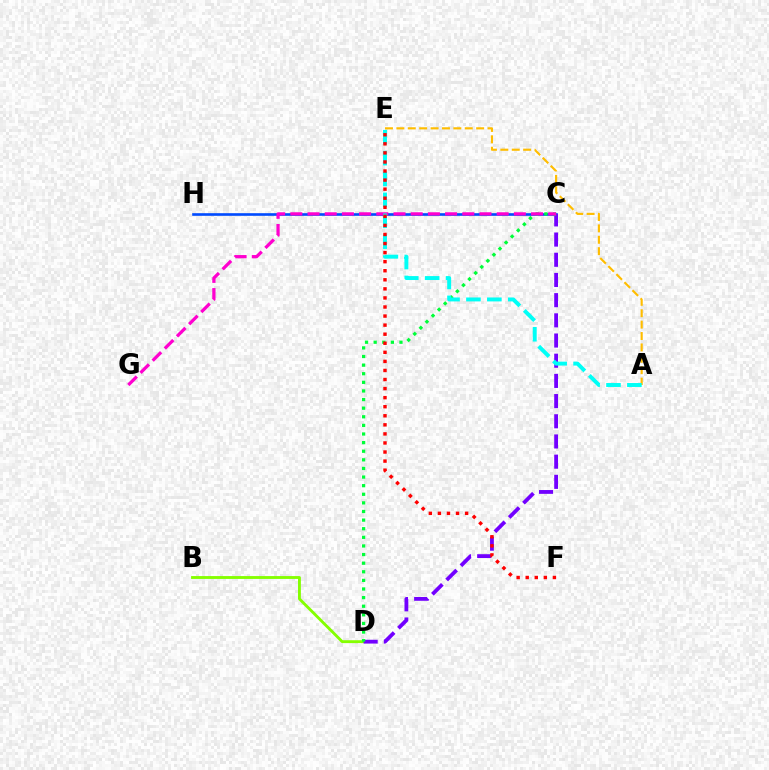{('C', 'H'): [{'color': '#004bff', 'line_style': 'solid', 'thickness': 1.9}], ('B', 'D'): [{'color': '#84ff00', 'line_style': 'solid', 'thickness': 2.06}], ('A', 'E'): [{'color': '#ffbd00', 'line_style': 'dashed', 'thickness': 1.55}, {'color': '#00fff6', 'line_style': 'dashed', 'thickness': 2.84}], ('C', 'D'): [{'color': '#7200ff', 'line_style': 'dashed', 'thickness': 2.74}, {'color': '#00ff39', 'line_style': 'dotted', 'thickness': 2.34}], ('C', 'G'): [{'color': '#ff00cf', 'line_style': 'dashed', 'thickness': 2.34}], ('E', 'F'): [{'color': '#ff0000', 'line_style': 'dotted', 'thickness': 2.46}]}